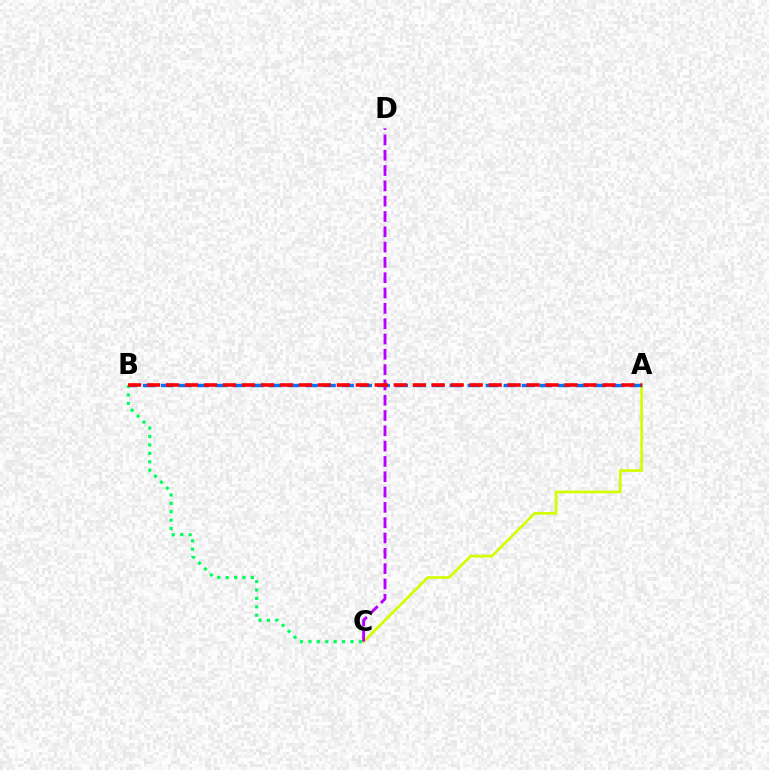{('A', 'C'): [{'color': '#d1ff00', 'line_style': 'solid', 'thickness': 1.96}], ('A', 'B'): [{'color': '#0074ff', 'line_style': 'dashed', 'thickness': 2.45}, {'color': '#ff0000', 'line_style': 'dashed', 'thickness': 2.58}], ('B', 'C'): [{'color': '#00ff5c', 'line_style': 'dotted', 'thickness': 2.28}], ('C', 'D'): [{'color': '#b900ff', 'line_style': 'dashed', 'thickness': 2.08}]}